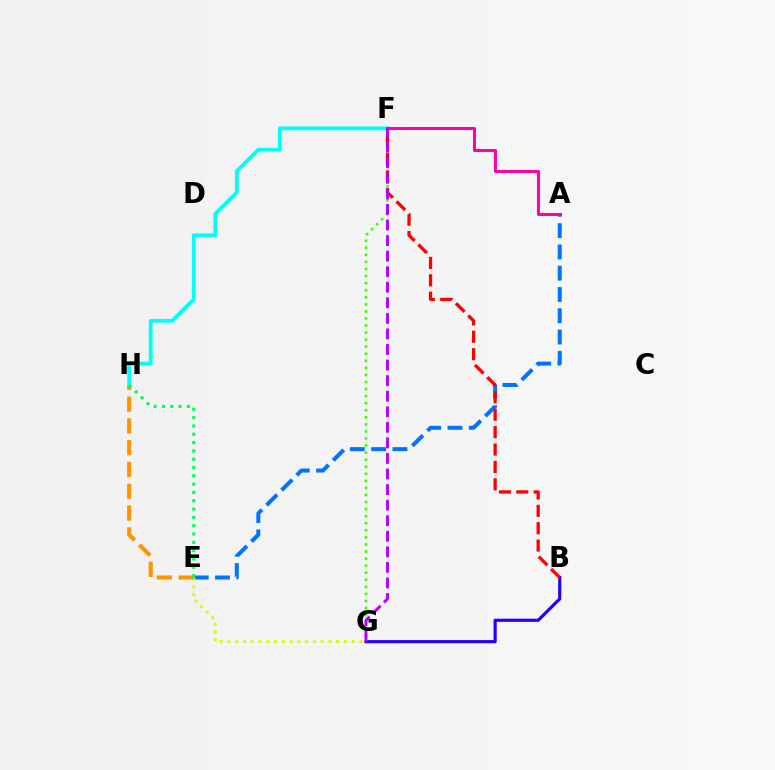{('A', 'E'): [{'color': '#0074ff', 'line_style': 'dashed', 'thickness': 2.89}], ('E', 'G'): [{'color': '#d1ff00', 'line_style': 'dotted', 'thickness': 2.11}], ('F', 'G'): [{'color': '#3dff00', 'line_style': 'dotted', 'thickness': 1.92}, {'color': '#b900ff', 'line_style': 'dashed', 'thickness': 2.11}], ('B', 'G'): [{'color': '#2500ff', 'line_style': 'solid', 'thickness': 2.29}], ('E', 'H'): [{'color': '#ff9400', 'line_style': 'dashed', 'thickness': 2.96}, {'color': '#00ff5c', 'line_style': 'dotted', 'thickness': 2.26}], ('F', 'H'): [{'color': '#00fff6', 'line_style': 'solid', 'thickness': 2.74}], ('B', 'F'): [{'color': '#ff0000', 'line_style': 'dashed', 'thickness': 2.36}], ('A', 'F'): [{'color': '#ff00ac', 'line_style': 'solid', 'thickness': 2.18}]}